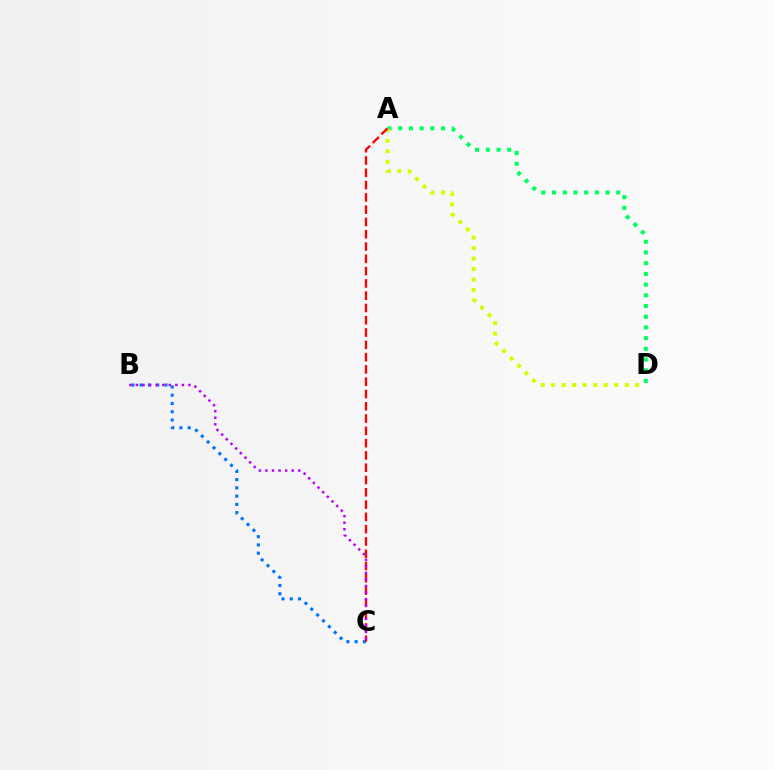{('B', 'C'): [{'color': '#0074ff', 'line_style': 'dotted', 'thickness': 2.24}, {'color': '#b900ff', 'line_style': 'dotted', 'thickness': 1.78}], ('A', 'D'): [{'color': '#00ff5c', 'line_style': 'dotted', 'thickness': 2.91}, {'color': '#d1ff00', 'line_style': 'dotted', 'thickness': 2.86}], ('A', 'C'): [{'color': '#ff0000', 'line_style': 'dashed', 'thickness': 1.67}]}